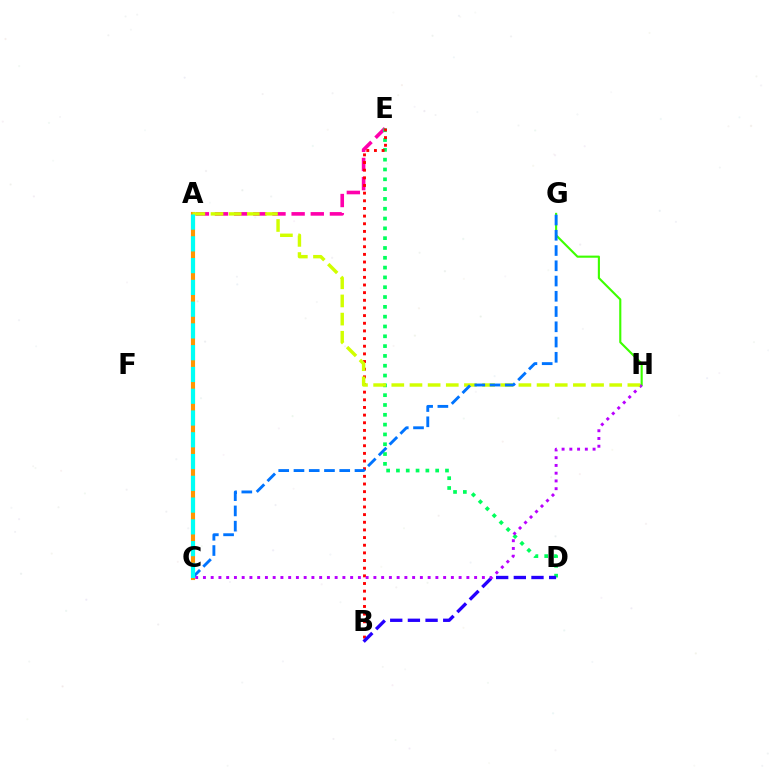{('A', 'E'): [{'color': '#ff00ac', 'line_style': 'dashed', 'thickness': 2.6}], ('A', 'C'): [{'color': '#ff9400', 'line_style': 'solid', 'thickness': 2.96}, {'color': '#00fff6', 'line_style': 'dashed', 'thickness': 2.96}], ('D', 'E'): [{'color': '#00ff5c', 'line_style': 'dotted', 'thickness': 2.67}], ('B', 'E'): [{'color': '#ff0000', 'line_style': 'dotted', 'thickness': 2.08}], ('G', 'H'): [{'color': '#3dff00', 'line_style': 'solid', 'thickness': 1.53}], ('B', 'D'): [{'color': '#2500ff', 'line_style': 'dashed', 'thickness': 2.4}], ('C', 'H'): [{'color': '#b900ff', 'line_style': 'dotted', 'thickness': 2.11}], ('A', 'H'): [{'color': '#d1ff00', 'line_style': 'dashed', 'thickness': 2.47}], ('C', 'G'): [{'color': '#0074ff', 'line_style': 'dashed', 'thickness': 2.07}]}